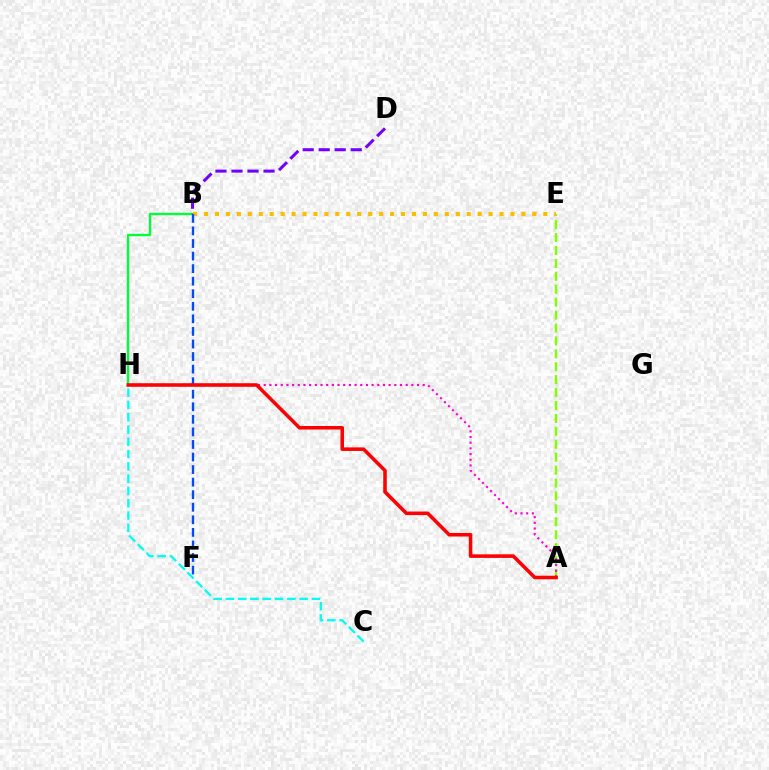{('B', 'H'): [{'color': '#00ff39', 'line_style': 'solid', 'thickness': 1.7}], ('B', 'D'): [{'color': '#7200ff', 'line_style': 'dashed', 'thickness': 2.18}], ('A', 'E'): [{'color': '#84ff00', 'line_style': 'dashed', 'thickness': 1.76}], ('B', 'E'): [{'color': '#ffbd00', 'line_style': 'dotted', 'thickness': 2.97}], ('C', 'H'): [{'color': '#00fff6', 'line_style': 'dashed', 'thickness': 1.67}], ('A', 'H'): [{'color': '#ff00cf', 'line_style': 'dotted', 'thickness': 1.54}, {'color': '#ff0000', 'line_style': 'solid', 'thickness': 2.56}], ('B', 'F'): [{'color': '#004bff', 'line_style': 'dashed', 'thickness': 1.71}]}